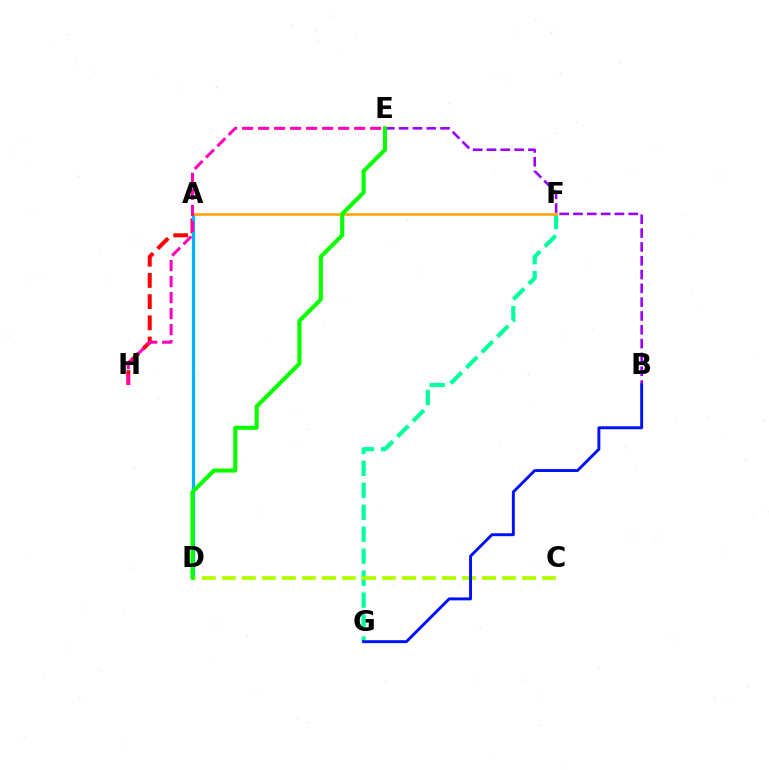{('A', 'H'): [{'color': '#ff0000', 'line_style': 'dashed', 'thickness': 2.88}], ('A', 'D'): [{'color': '#00b5ff', 'line_style': 'solid', 'thickness': 2.3}], ('F', 'G'): [{'color': '#00ff9d', 'line_style': 'dashed', 'thickness': 2.98}], ('C', 'D'): [{'color': '#b3ff00', 'line_style': 'dashed', 'thickness': 2.72}], ('A', 'F'): [{'color': '#ffa500', 'line_style': 'solid', 'thickness': 1.88}], ('B', 'E'): [{'color': '#9b00ff', 'line_style': 'dashed', 'thickness': 1.88}], ('D', 'E'): [{'color': '#08ff00', 'line_style': 'solid', 'thickness': 2.94}], ('E', 'H'): [{'color': '#ff00bd', 'line_style': 'dashed', 'thickness': 2.18}], ('B', 'G'): [{'color': '#0010ff', 'line_style': 'solid', 'thickness': 2.1}]}